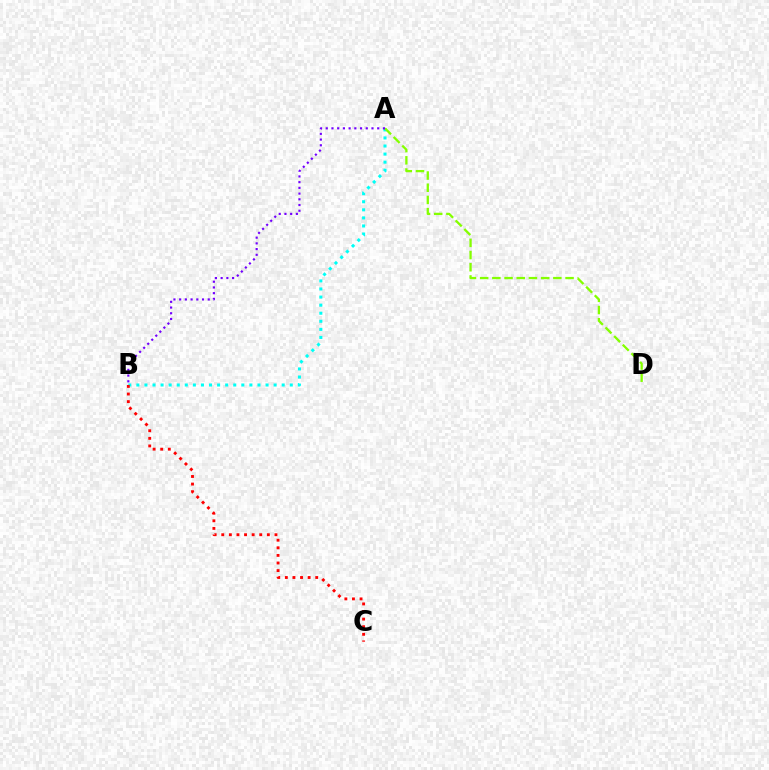{('A', 'B'): [{'color': '#00fff6', 'line_style': 'dotted', 'thickness': 2.19}, {'color': '#7200ff', 'line_style': 'dotted', 'thickness': 1.55}], ('A', 'D'): [{'color': '#84ff00', 'line_style': 'dashed', 'thickness': 1.66}], ('B', 'C'): [{'color': '#ff0000', 'line_style': 'dotted', 'thickness': 2.06}]}